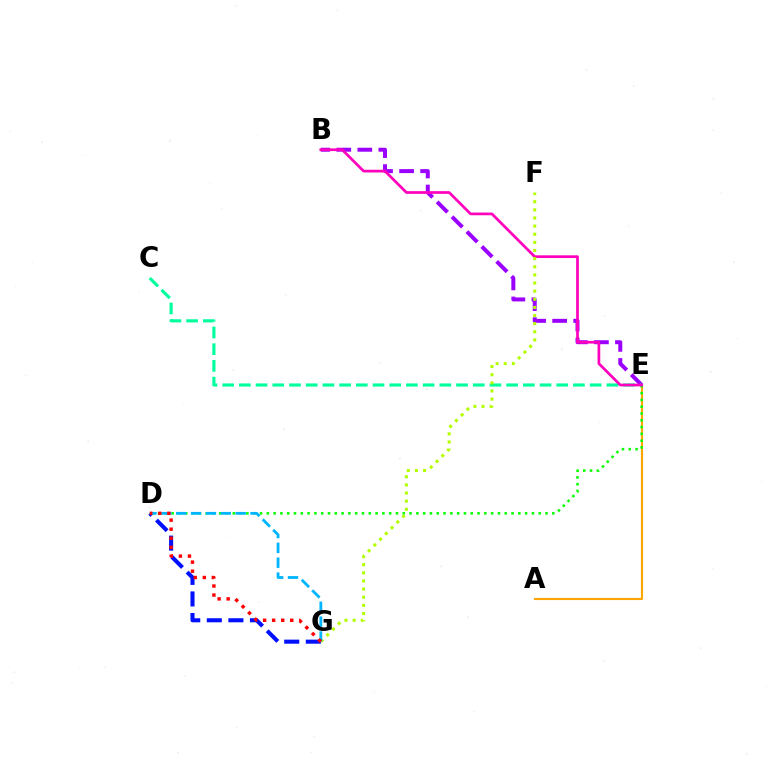{('A', 'E'): [{'color': '#ffa500', 'line_style': 'solid', 'thickness': 1.52}], ('B', 'E'): [{'color': '#9b00ff', 'line_style': 'dashed', 'thickness': 2.86}, {'color': '#ff00bd', 'line_style': 'solid', 'thickness': 1.95}], ('D', 'G'): [{'color': '#0010ff', 'line_style': 'dashed', 'thickness': 2.93}, {'color': '#00b5ff', 'line_style': 'dashed', 'thickness': 2.02}, {'color': '#ff0000', 'line_style': 'dotted', 'thickness': 2.46}], ('D', 'E'): [{'color': '#08ff00', 'line_style': 'dotted', 'thickness': 1.85}], ('C', 'E'): [{'color': '#00ff9d', 'line_style': 'dashed', 'thickness': 2.27}], ('F', 'G'): [{'color': '#b3ff00', 'line_style': 'dotted', 'thickness': 2.21}]}